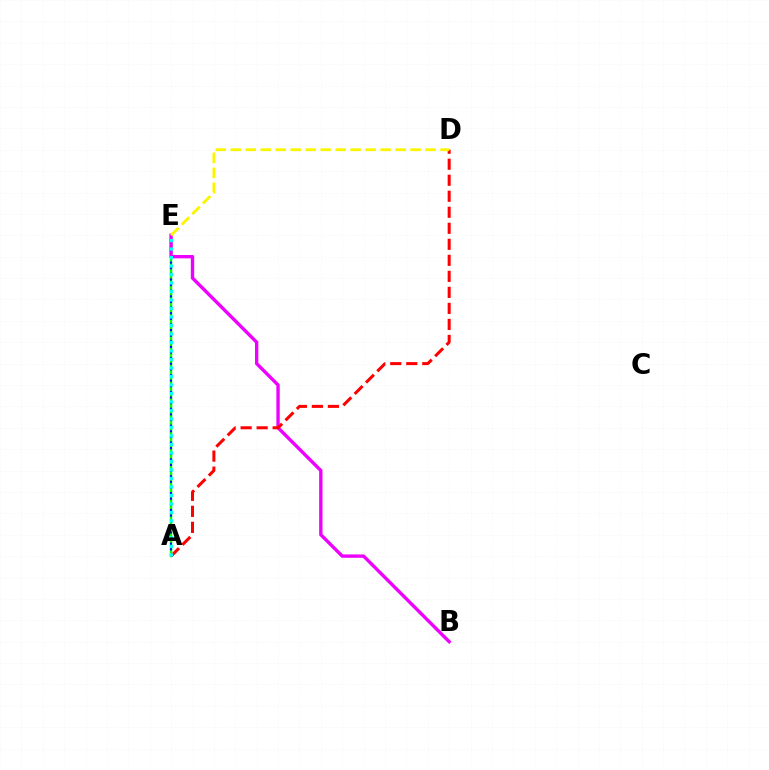{('A', 'E'): [{'color': '#08ff00', 'line_style': 'solid', 'thickness': 1.79}, {'color': '#0010ff', 'line_style': 'dotted', 'thickness': 1.53}, {'color': '#00fff6', 'line_style': 'dotted', 'thickness': 2.31}], ('B', 'E'): [{'color': '#ee00ff', 'line_style': 'solid', 'thickness': 2.42}], ('A', 'D'): [{'color': '#ff0000', 'line_style': 'dashed', 'thickness': 2.18}], ('D', 'E'): [{'color': '#fcf500', 'line_style': 'dashed', 'thickness': 2.04}]}